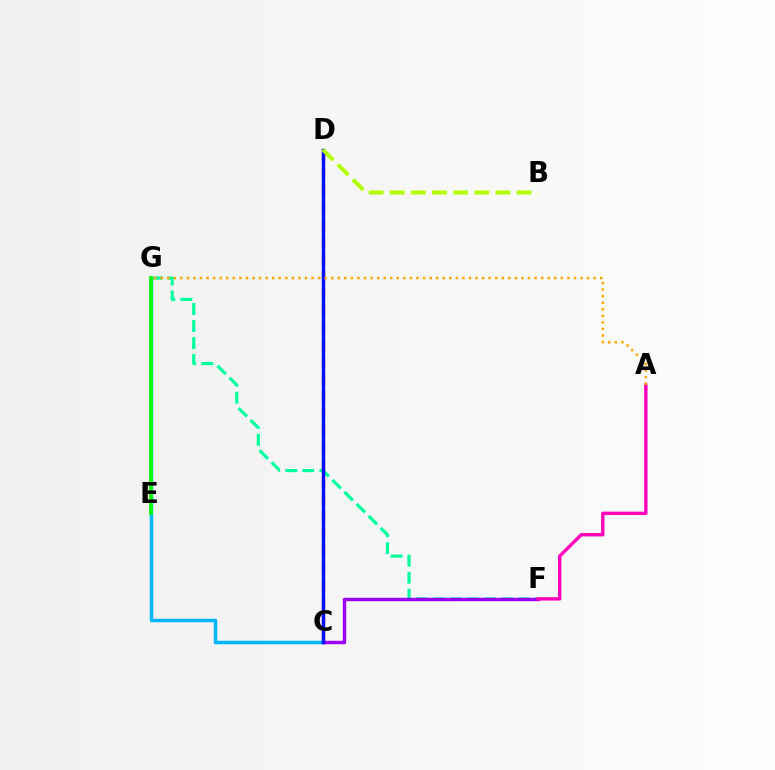{('F', 'G'): [{'color': '#00ff9d', 'line_style': 'dashed', 'thickness': 2.31}], ('C', 'D'): [{'color': '#ff0000', 'line_style': 'dashed', 'thickness': 2.33}, {'color': '#0010ff', 'line_style': 'solid', 'thickness': 2.46}], ('C', 'G'): [{'color': '#00b5ff', 'line_style': 'solid', 'thickness': 2.51}], ('C', 'F'): [{'color': '#9b00ff', 'line_style': 'solid', 'thickness': 2.46}], ('A', 'F'): [{'color': '#ff00bd', 'line_style': 'solid', 'thickness': 2.44}], ('E', 'G'): [{'color': '#08ff00', 'line_style': 'solid', 'thickness': 2.74}], ('B', 'D'): [{'color': '#b3ff00', 'line_style': 'dashed', 'thickness': 2.87}], ('A', 'G'): [{'color': '#ffa500', 'line_style': 'dotted', 'thickness': 1.78}]}